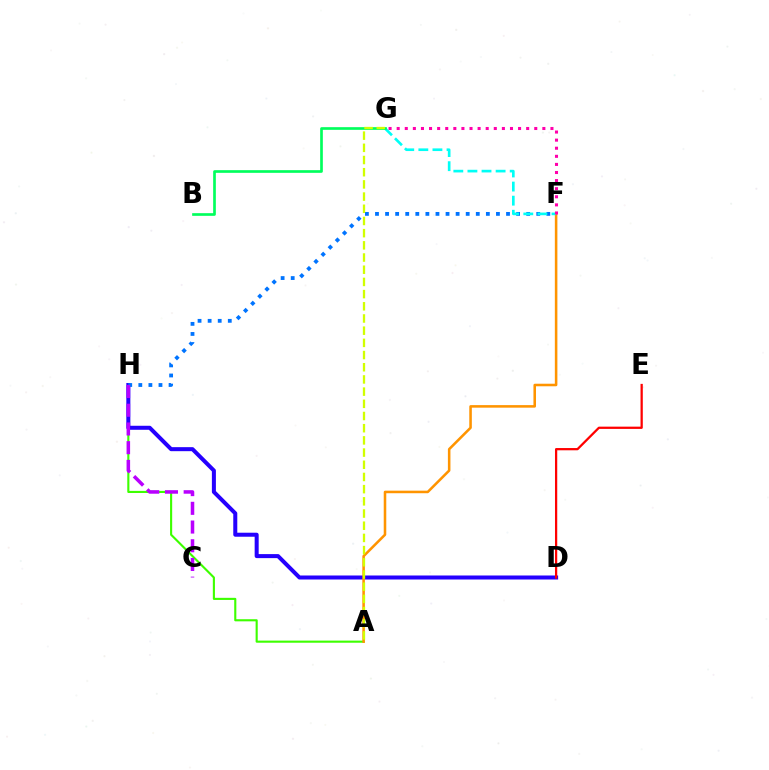{('A', 'H'): [{'color': '#3dff00', 'line_style': 'solid', 'thickness': 1.53}], ('D', 'H'): [{'color': '#2500ff', 'line_style': 'solid', 'thickness': 2.89}], ('F', 'H'): [{'color': '#0074ff', 'line_style': 'dotted', 'thickness': 2.74}], ('A', 'F'): [{'color': '#ff9400', 'line_style': 'solid', 'thickness': 1.84}], ('C', 'H'): [{'color': '#b900ff', 'line_style': 'dashed', 'thickness': 2.54}], ('D', 'E'): [{'color': '#ff0000', 'line_style': 'solid', 'thickness': 1.63}], ('F', 'G'): [{'color': '#00fff6', 'line_style': 'dashed', 'thickness': 1.91}, {'color': '#ff00ac', 'line_style': 'dotted', 'thickness': 2.2}], ('B', 'G'): [{'color': '#00ff5c', 'line_style': 'solid', 'thickness': 1.92}], ('A', 'G'): [{'color': '#d1ff00', 'line_style': 'dashed', 'thickness': 1.66}]}